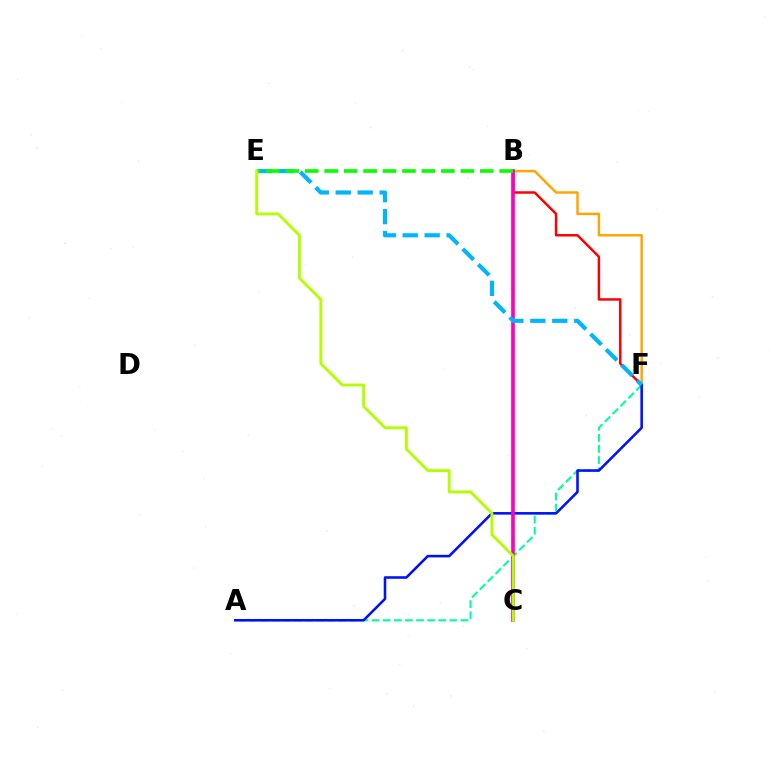{('B', 'F'): [{'color': '#ff0000', 'line_style': 'solid', 'thickness': 1.79}, {'color': '#ffa500', 'line_style': 'solid', 'thickness': 1.76}], ('B', 'C'): [{'color': '#9b00ff', 'line_style': 'dashed', 'thickness': 1.53}, {'color': '#ff00bd', 'line_style': 'solid', 'thickness': 2.62}], ('A', 'F'): [{'color': '#00ff9d', 'line_style': 'dashed', 'thickness': 1.51}, {'color': '#0010ff', 'line_style': 'solid', 'thickness': 1.85}], ('E', 'F'): [{'color': '#00b5ff', 'line_style': 'dashed', 'thickness': 2.98}], ('B', 'E'): [{'color': '#08ff00', 'line_style': 'dashed', 'thickness': 2.64}], ('C', 'E'): [{'color': '#b3ff00', 'line_style': 'solid', 'thickness': 2.06}]}